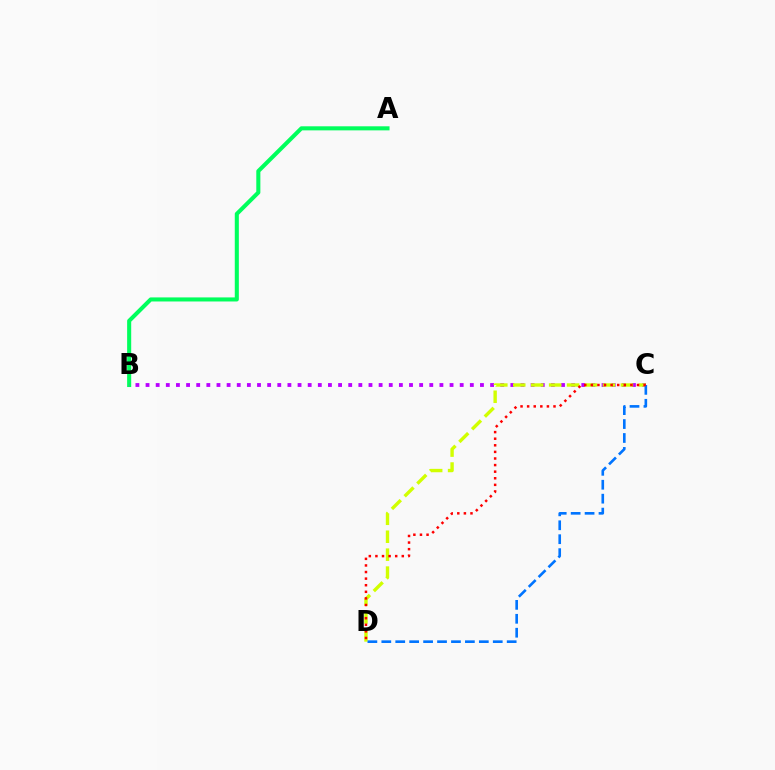{('A', 'B'): [{'color': '#00ff5c', 'line_style': 'solid', 'thickness': 2.93}], ('B', 'C'): [{'color': '#b900ff', 'line_style': 'dotted', 'thickness': 2.75}], ('C', 'D'): [{'color': '#d1ff00', 'line_style': 'dashed', 'thickness': 2.44}, {'color': '#0074ff', 'line_style': 'dashed', 'thickness': 1.89}, {'color': '#ff0000', 'line_style': 'dotted', 'thickness': 1.79}]}